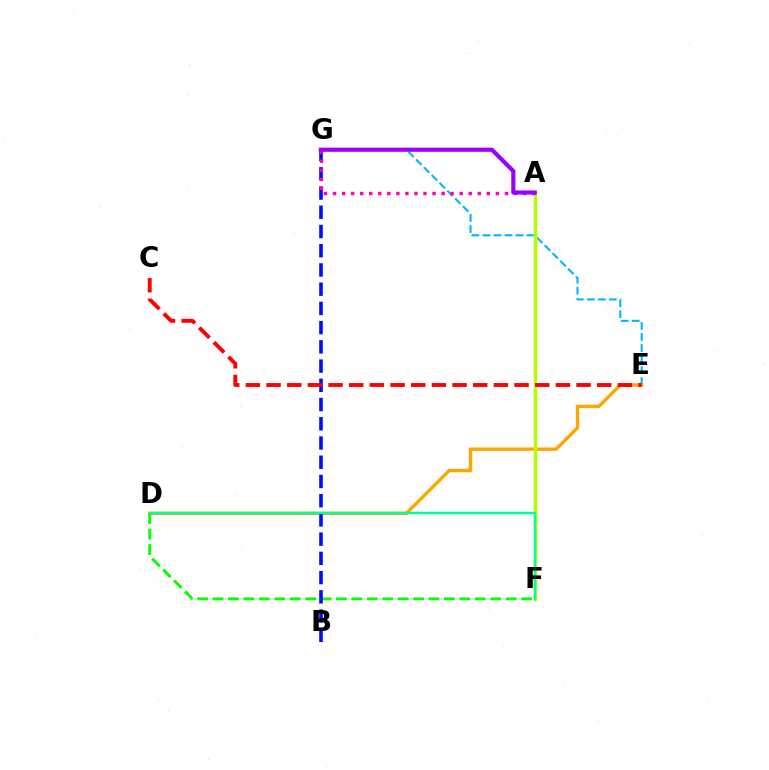{('E', 'G'): [{'color': '#00b5ff', 'line_style': 'dashed', 'thickness': 1.5}], ('D', 'E'): [{'color': '#ffa500', 'line_style': 'solid', 'thickness': 2.44}], ('A', 'F'): [{'color': '#b3ff00', 'line_style': 'solid', 'thickness': 2.5}], ('D', 'F'): [{'color': '#08ff00', 'line_style': 'dashed', 'thickness': 2.1}, {'color': '#00ff9d', 'line_style': 'solid', 'thickness': 1.77}], ('B', 'G'): [{'color': '#0010ff', 'line_style': 'dashed', 'thickness': 2.61}], ('C', 'E'): [{'color': '#ff0000', 'line_style': 'dashed', 'thickness': 2.81}], ('A', 'G'): [{'color': '#ff00bd', 'line_style': 'dotted', 'thickness': 2.46}, {'color': '#9b00ff', 'line_style': 'solid', 'thickness': 2.99}]}